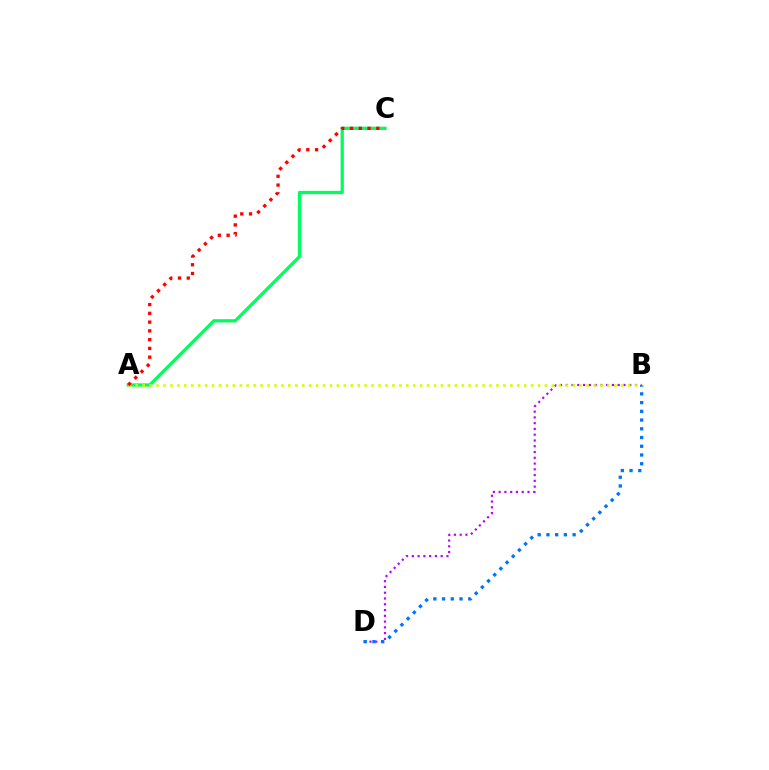{('B', 'D'): [{'color': '#b900ff', 'line_style': 'dotted', 'thickness': 1.57}, {'color': '#0074ff', 'line_style': 'dotted', 'thickness': 2.37}], ('A', 'C'): [{'color': '#00ff5c', 'line_style': 'solid', 'thickness': 2.36}, {'color': '#ff0000', 'line_style': 'dotted', 'thickness': 2.38}], ('A', 'B'): [{'color': '#d1ff00', 'line_style': 'dotted', 'thickness': 1.88}]}